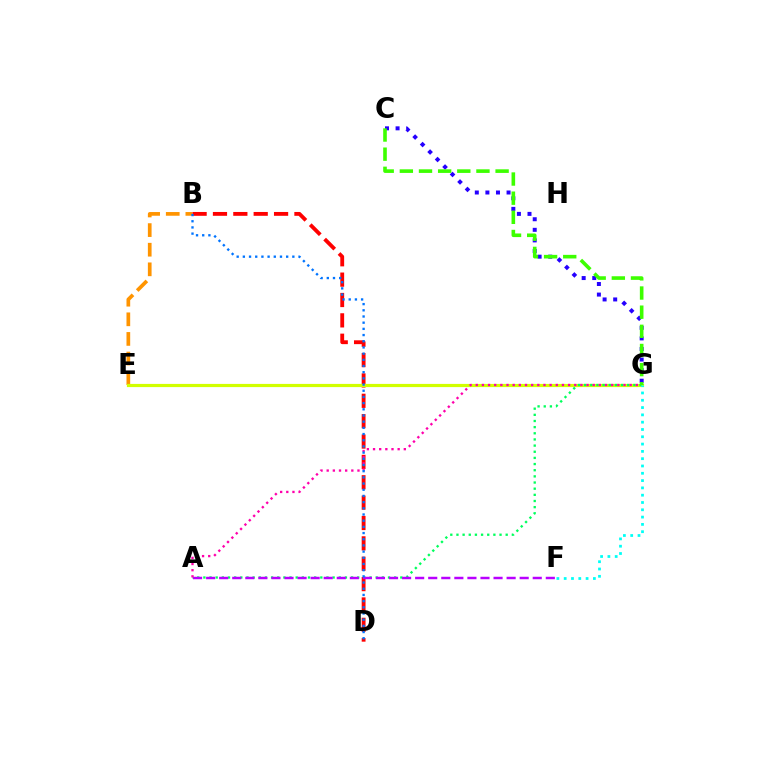{('B', 'E'): [{'color': '#ff9400', 'line_style': 'dashed', 'thickness': 2.66}], ('B', 'D'): [{'color': '#ff0000', 'line_style': 'dashed', 'thickness': 2.77}, {'color': '#0074ff', 'line_style': 'dotted', 'thickness': 1.68}], ('E', 'G'): [{'color': '#d1ff00', 'line_style': 'solid', 'thickness': 2.29}], ('A', 'G'): [{'color': '#00ff5c', 'line_style': 'dotted', 'thickness': 1.67}, {'color': '#ff00ac', 'line_style': 'dotted', 'thickness': 1.67}], ('C', 'G'): [{'color': '#2500ff', 'line_style': 'dotted', 'thickness': 2.87}, {'color': '#3dff00', 'line_style': 'dashed', 'thickness': 2.6}], ('A', 'F'): [{'color': '#b900ff', 'line_style': 'dashed', 'thickness': 1.77}], ('F', 'G'): [{'color': '#00fff6', 'line_style': 'dotted', 'thickness': 1.98}]}